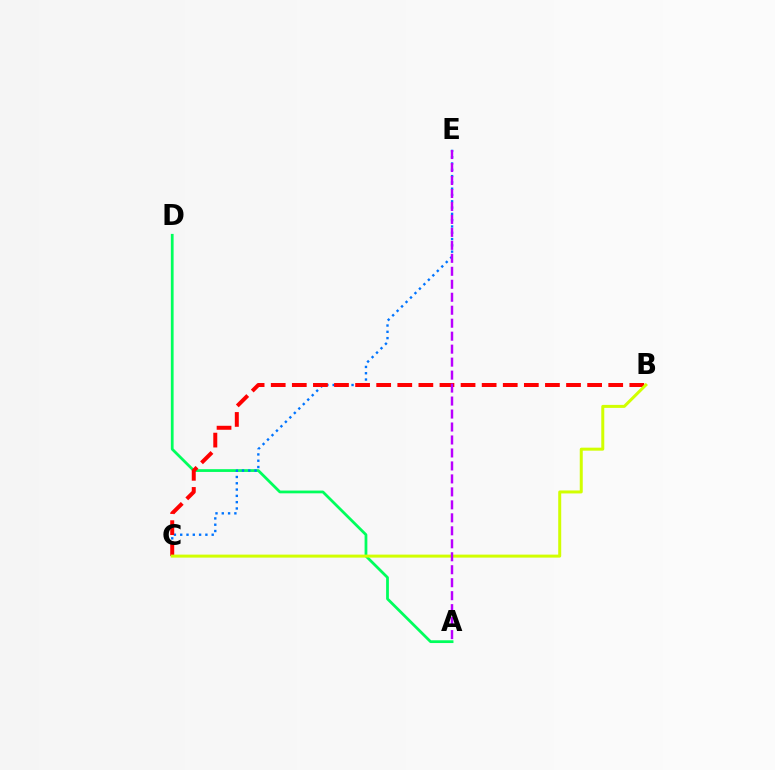{('A', 'D'): [{'color': '#00ff5c', 'line_style': 'solid', 'thickness': 1.99}], ('C', 'E'): [{'color': '#0074ff', 'line_style': 'dotted', 'thickness': 1.71}], ('B', 'C'): [{'color': '#ff0000', 'line_style': 'dashed', 'thickness': 2.87}, {'color': '#d1ff00', 'line_style': 'solid', 'thickness': 2.16}], ('A', 'E'): [{'color': '#b900ff', 'line_style': 'dashed', 'thickness': 1.76}]}